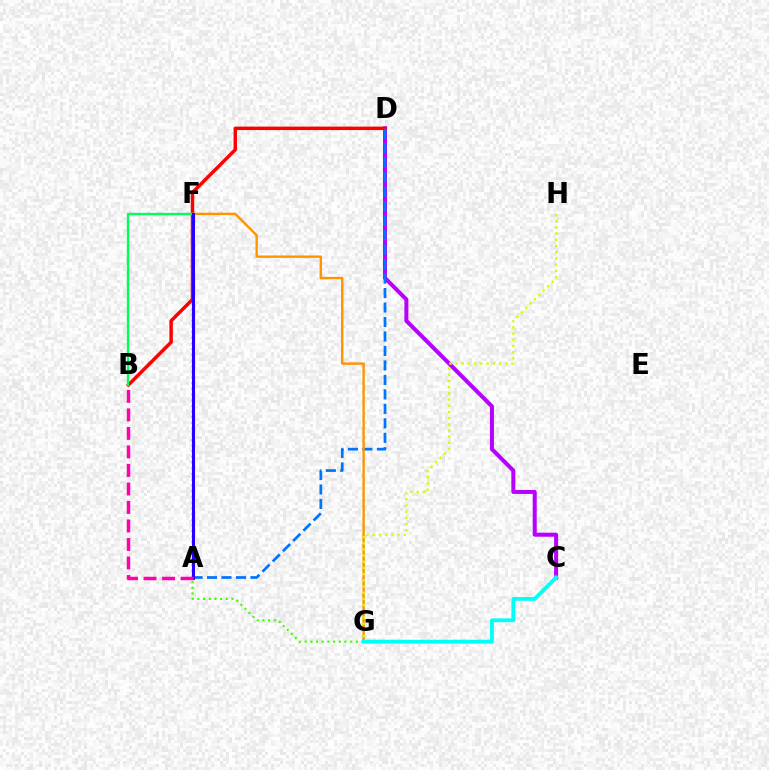{('C', 'D'): [{'color': '#b900ff', 'line_style': 'solid', 'thickness': 2.89}], ('F', 'G'): [{'color': '#3dff00', 'line_style': 'dotted', 'thickness': 1.54}, {'color': '#ff9400', 'line_style': 'solid', 'thickness': 1.72}], ('B', 'D'): [{'color': '#ff0000', 'line_style': 'solid', 'thickness': 2.49}], ('A', 'D'): [{'color': '#0074ff', 'line_style': 'dashed', 'thickness': 1.97}], ('G', 'H'): [{'color': '#d1ff00', 'line_style': 'dotted', 'thickness': 1.68}], ('C', 'G'): [{'color': '#00fff6', 'line_style': 'solid', 'thickness': 2.76}], ('B', 'F'): [{'color': '#00ff5c', 'line_style': 'solid', 'thickness': 1.71}], ('A', 'F'): [{'color': '#2500ff', 'line_style': 'solid', 'thickness': 2.21}], ('A', 'B'): [{'color': '#ff00ac', 'line_style': 'dashed', 'thickness': 2.51}]}